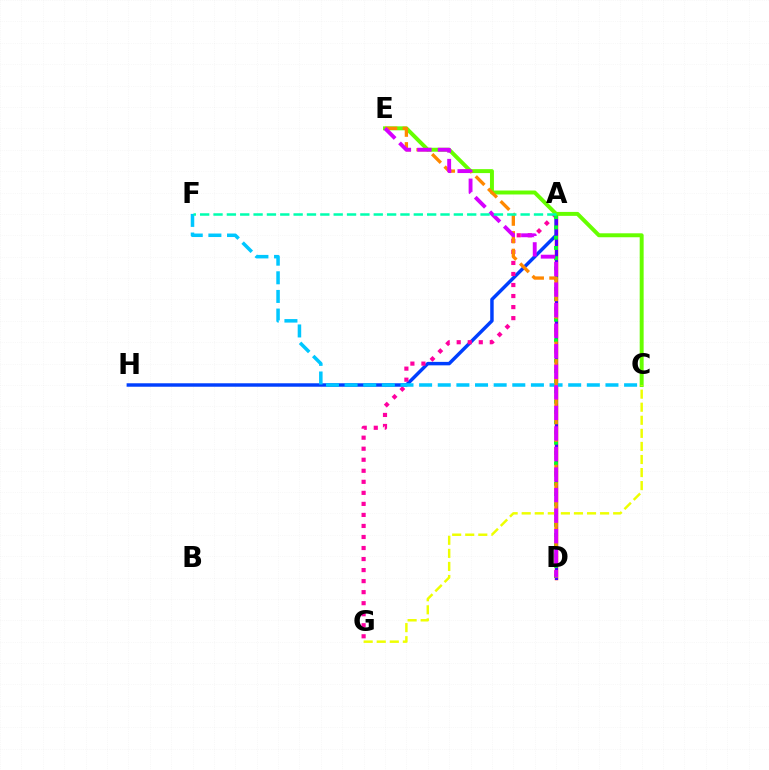{('A', 'D'): [{'color': '#ff0000', 'line_style': 'solid', 'thickness': 2.48}, {'color': '#4f00ff', 'line_style': 'solid', 'thickness': 2.16}, {'color': '#00ff27', 'line_style': 'dotted', 'thickness': 2.79}], ('A', 'H'): [{'color': '#003fff', 'line_style': 'solid', 'thickness': 2.49}], ('A', 'G'): [{'color': '#ff00a0', 'line_style': 'dotted', 'thickness': 3.0}], ('C', 'E'): [{'color': '#66ff00', 'line_style': 'solid', 'thickness': 2.85}], ('C', 'F'): [{'color': '#00c7ff', 'line_style': 'dashed', 'thickness': 2.53}], ('C', 'G'): [{'color': '#eeff00', 'line_style': 'dashed', 'thickness': 1.77}], ('D', 'E'): [{'color': '#ff8800', 'line_style': 'dashed', 'thickness': 2.39}, {'color': '#d600ff', 'line_style': 'dashed', 'thickness': 2.79}], ('A', 'F'): [{'color': '#00ffaf', 'line_style': 'dashed', 'thickness': 1.81}]}